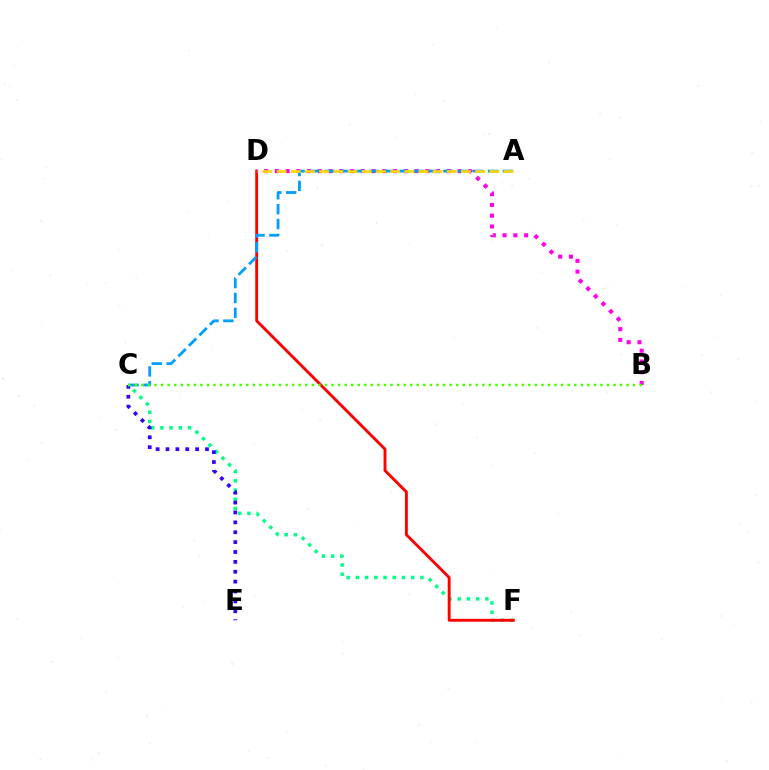{('C', 'F'): [{'color': '#00ff86', 'line_style': 'dotted', 'thickness': 2.51}], ('D', 'F'): [{'color': '#ff0000', 'line_style': 'solid', 'thickness': 2.07}], ('B', 'D'): [{'color': '#ff00ed', 'line_style': 'dotted', 'thickness': 2.92}], ('C', 'E'): [{'color': '#3700ff', 'line_style': 'dotted', 'thickness': 2.68}], ('A', 'C'): [{'color': '#009eff', 'line_style': 'dashed', 'thickness': 2.02}], ('B', 'C'): [{'color': '#4fff00', 'line_style': 'dotted', 'thickness': 1.78}], ('A', 'D'): [{'color': '#ffd500', 'line_style': 'dashed', 'thickness': 1.93}]}